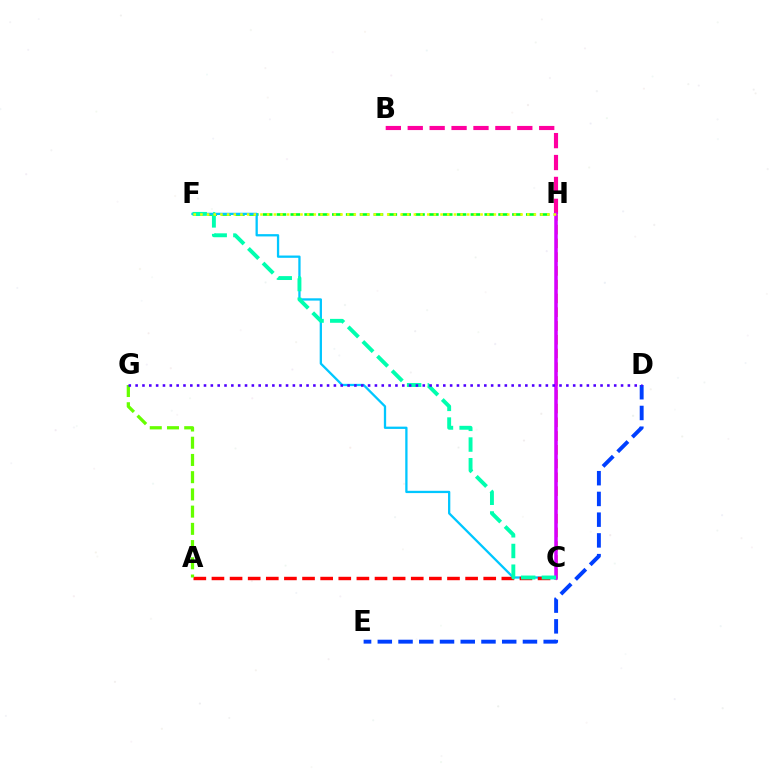{('F', 'H'): [{'color': '#00ff27', 'line_style': 'dashed', 'thickness': 1.88}, {'color': '#eeff00', 'line_style': 'dotted', 'thickness': 1.81}], ('C', 'F'): [{'color': '#00c7ff', 'line_style': 'solid', 'thickness': 1.65}, {'color': '#00ffaf', 'line_style': 'dashed', 'thickness': 2.81}], ('A', 'C'): [{'color': '#ff0000', 'line_style': 'dashed', 'thickness': 2.46}], ('C', 'H'): [{'color': '#ff8800', 'line_style': 'dashed', 'thickness': 1.87}, {'color': '#d600ff', 'line_style': 'solid', 'thickness': 2.53}], ('A', 'G'): [{'color': '#66ff00', 'line_style': 'dashed', 'thickness': 2.34}], ('B', 'H'): [{'color': '#ff00a0', 'line_style': 'dashed', 'thickness': 2.98}], ('D', 'E'): [{'color': '#003fff', 'line_style': 'dashed', 'thickness': 2.82}], ('D', 'G'): [{'color': '#4f00ff', 'line_style': 'dotted', 'thickness': 1.86}]}